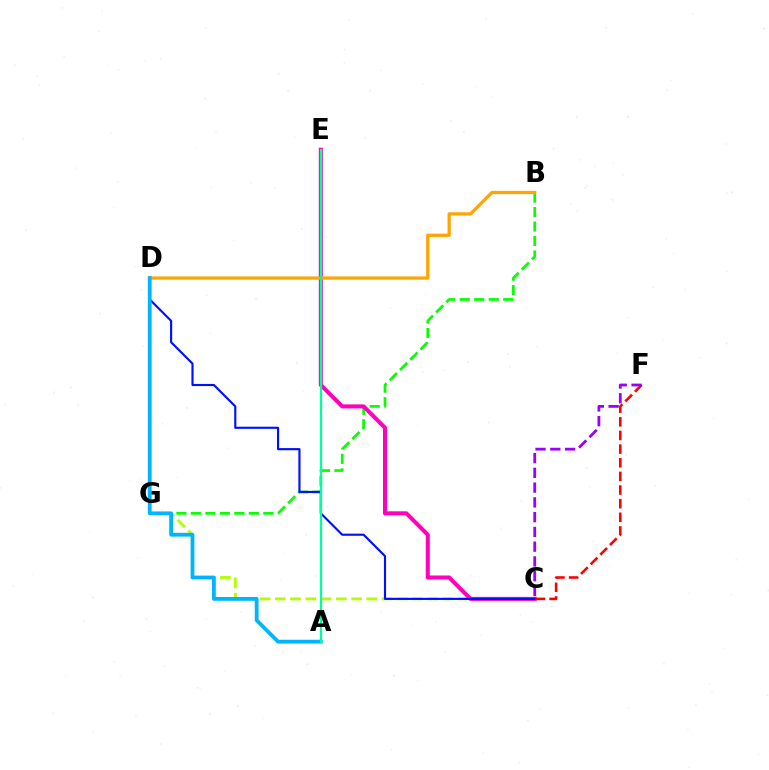{('B', 'G'): [{'color': '#08ff00', 'line_style': 'dashed', 'thickness': 1.97}], ('C', 'G'): [{'color': '#b3ff00', 'line_style': 'dashed', 'thickness': 2.07}], ('C', 'E'): [{'color': '#ff00bd', 'line_style': 'solid', 'thickness': 2.91}], ('C', 'D'): [{'color': '#0010ff', 'line_style': 'solid', 'thickness': 1.55}], ('B', 'D'): [{'color': '#ffa500', 'line_style': 'solid', 'thickness': 2.35}], ('A', 'D'): [{'color': '#00b5ff', 'line_style': 'solid', 'thickness': 2.73}], ('C', 'F'): [{'color': '#ff0000', 'line_style': 'dashed', 'thickness': 1.85}, {'color': '#9b00ff', 'line_style': 'dashed', 'thickness': 2.01}], ('A', 'E'): [{'color': '#00ff9d', 'line_style': 'solid', 'thickness': 1.63}]}